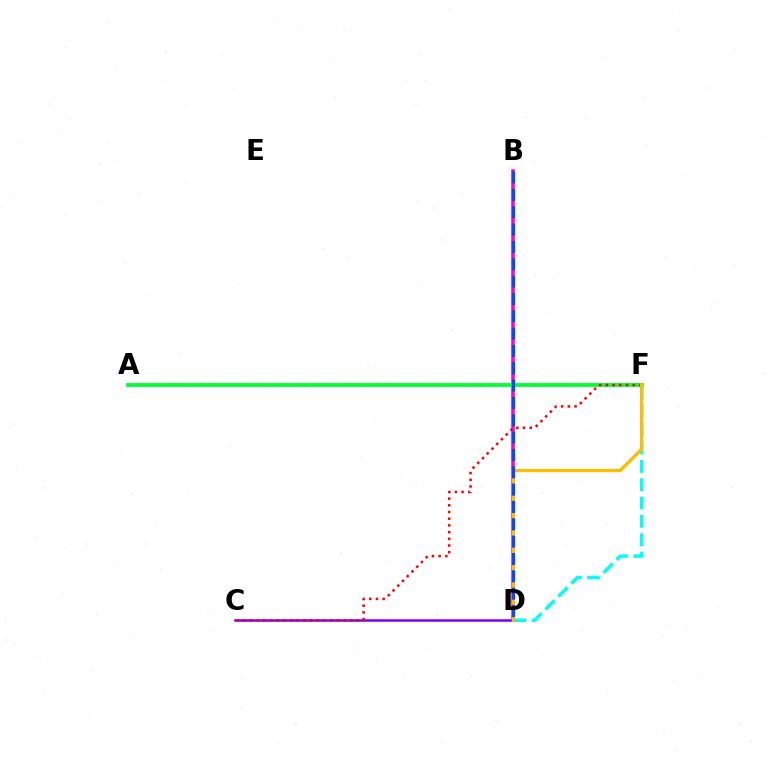{('B', 'D'): [{'color': '#ff00cf', 'line_style': 'solid', 'thickness': 2.52}, {'color': '#004bff', 'line_style': 'dashed', 'thickness': 2.36}], ('A', 'F'): [{'color': '#84ff00', 'line_style': 'dotted', 'thickness': 2.81}, {'color': '#00ff39', 'line_style': 'solid', 'thickness': 2.73}], ('D', 'F'): [{'color': '#00fff6', 'line_style': 'dashed', 'thickness': 2.49}, {'color': '#ffbd00', 'line_style': 'solid', 'thickness': 2.36}], ('C', 'D'): [{'color': '#7200ff', 'line_style': 'solid', 'thickness': 1.8}], ('C', 'F'): [{'color': '#ff0000', 'line_style': 'dotted', 'thickness': 1.82}]}